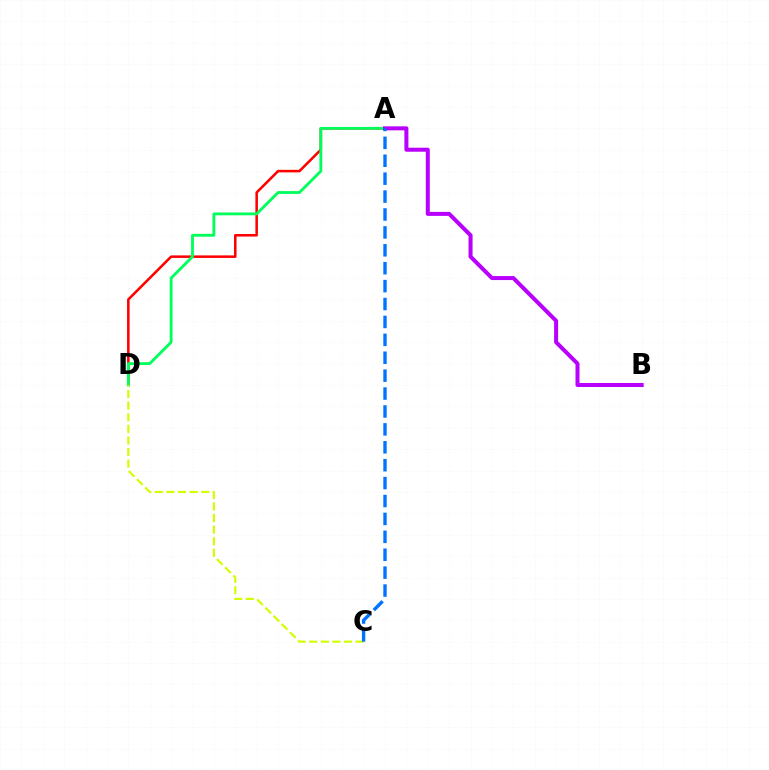{('A', 'D'): [{'color': '#ff0000', 'line_style': 'solid', 'thickness': 1.84}, {'color': '#00ff5c', 'line_style': 'solid', 'thickness': 2.05}], ('A', 'B'): [{'color': '#b900ff', 'line_style': 'solid', 'thickness': 2.88}], ('C', 'D'): [{'color': '#d1ff00', 'line_style': 'dashed', 'thickness': 1.57}], ('A', 'C'): [{'color': '#0074ff', 'line_style': 'dashed', 'thickness': 2.43}]}